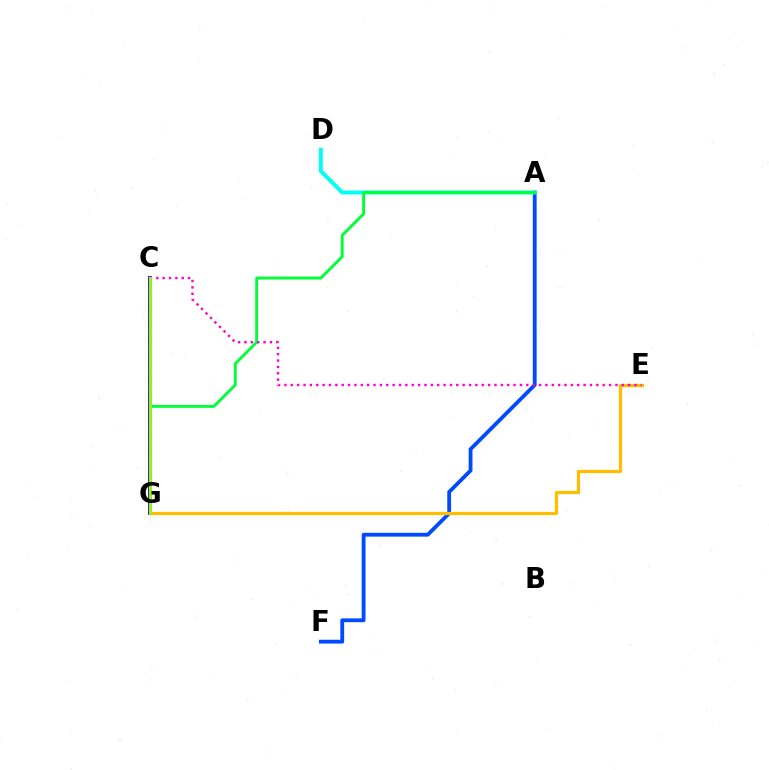{('A', 'F'): [{'color': '#004bff', 'line_style': 'solid', 'thickness': 2.75}], ('A', 'D'): [{'color': '#00fff6', 'line_style': 'solid', 'thickness': 2.82}], ('E', 'G'): [{'color': '#ffbd00', 'line_style': 'solid', 'thickness': 2.33}], ('A', 'G'): [{'color': '#00ff39', 'line_style': 'solid', 'thickness': 2.08}], ('C', 'G'): [{'color': '#ff0000', 'line_style': 'dashed', 'thickness': 2.57}, {'color': '#7200ff', 'line_style': 'solid', 'thickness': 2.83}, {'color': '#84ff00', 'line_style': 'solid', 'thickness': 2.14}], ('C', 'E'): [{'color': '#ff00cf', 'line_style': 'dotted', 'thickness': 1.73}]}